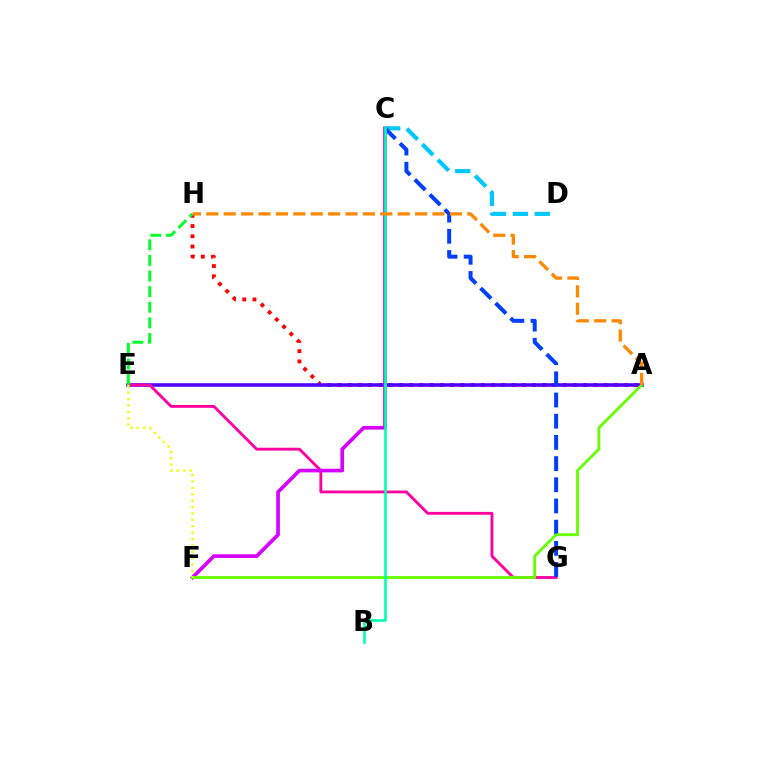{('A', 'H'): [{'color': '#ff0000', 'line_style': 'dotted', 'thickness': 2.78}, {'color': '#ff8800', 'line_style': 'dashed', 'thickness': 2.36}], ('A', 'E'): [{'color': '#4f00ff', 'line_style': 'solid', 'thickness': 2.57}], ('E', 'G'): [{'color': '#ff00a0', 'line_style': 'solid', 'thickness': 2.05}], ('C', 'F'): [{'color': '#d600ff', 'line_style': 'solid', 'thickness': 2.64}], ('E', 'H'): [{'color': '#00ff27', 'line_style': 'dashed', 'thickness': 2.12}], ('C', 'D'): [{'color': '#00c7ff', 'line_style': 'dashed', 'thickness': 2.98}], ('C', 'G'): [{'color': '#003fff', 'line_style': 'dashed', 'thickness': 2.88}], ('A', 'F'): [{'color': '#66ff00', 'line_style': 'solid', 'thickness': 2.03}], ('B', 'C'): [{'color': '#00ffaf', 'line_style': 'solid', 'thickness': 1.89}], ('E', 'F'): [{'color': '#eeff00', 'line_style': 'dotted', 'thickness': 1.74}]}